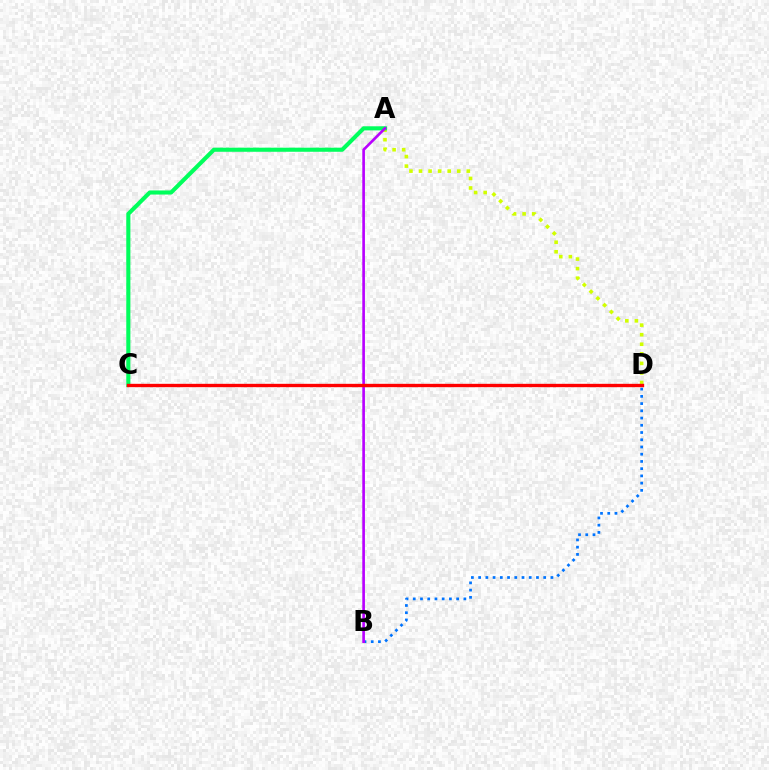{('B', 'D'): [{'color': '#0074ff', 'line_style': 'dotted', 'thickness': 1.96}], ('A', 'D'): [{'color': '#d1ff00', 'line_style': 'dotted', 'thickness': 2.6}], ('A', 'C'): [{'color': '#00ff5c', 'line_style': 'solid', 'thickness': 2.95}], ('A', 'B'): [{'color': '#b900ff', 'line_style': 'solid', 'thickness': 1.91}], ('C', 'D'): [{'color': '#ff0000', 'line_style': 'solid', 'thickness': 2.42}]}